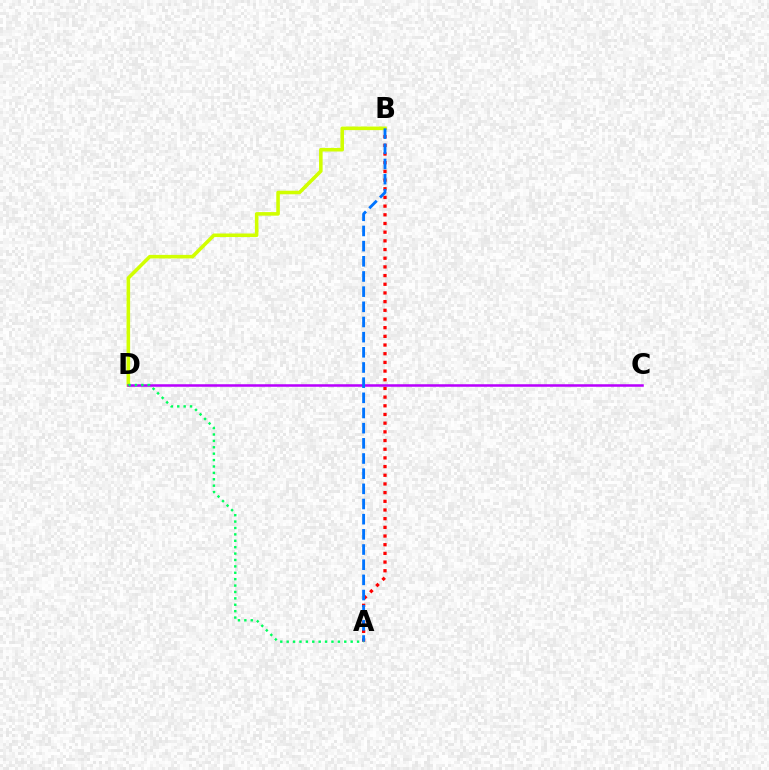{('A', 'B'): [{'color': '#ff0000', 'line_style': 'dotted', 'thickness': 2.36}, {'color': '#0074ff', 'line_style': 'dashed', 'thickness': 2.06}], ('B', 'D'): [{'color': '#d1ff00', 'line_style': 'solid', 'thickness': 2.57}], ('C', 'D'): [{'color': '#b900ff', 'line_style': 'solid', 'thickness': 1.82}], ('A', 'D'): [{'color': '#00ff5c', 'line_style': 'dotted', 'thickness': 1.74}]}